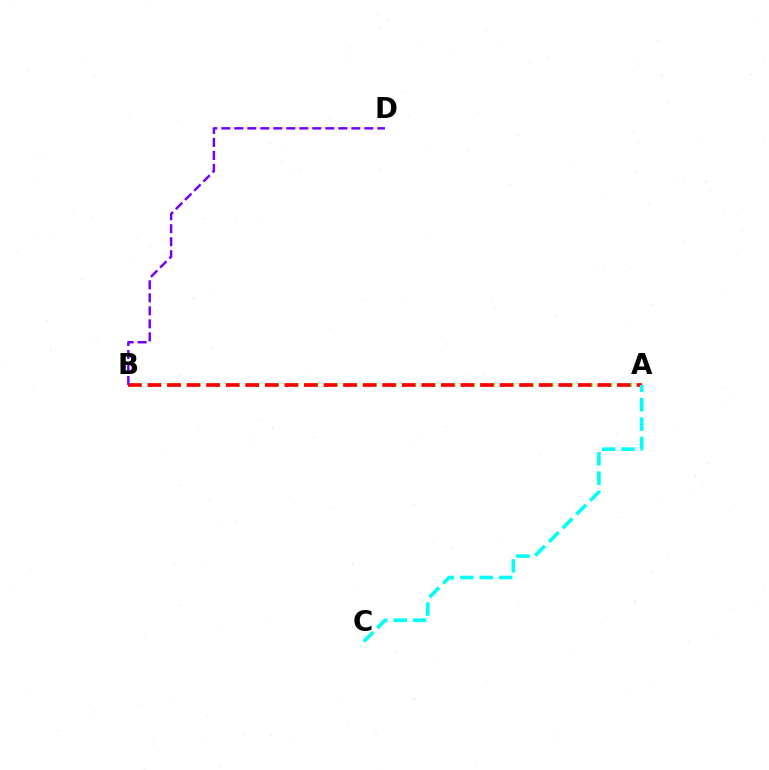{('A', 'B'): [{'color': '#84ff00', 'line_style': 'dotted', 'thickness': 2.67}, {'color': '#ff0000', 'line_style': 'dashed', 'thickness': 2.66}], ('B', 'D'): [{'color': '#7200ff', 'line_style': 'dashed', 'thickness': 1.77}], ('A', 'C'): [{'color': '#00fff6', 'line_style': 'dashed', 'thickness': 2.63}]}